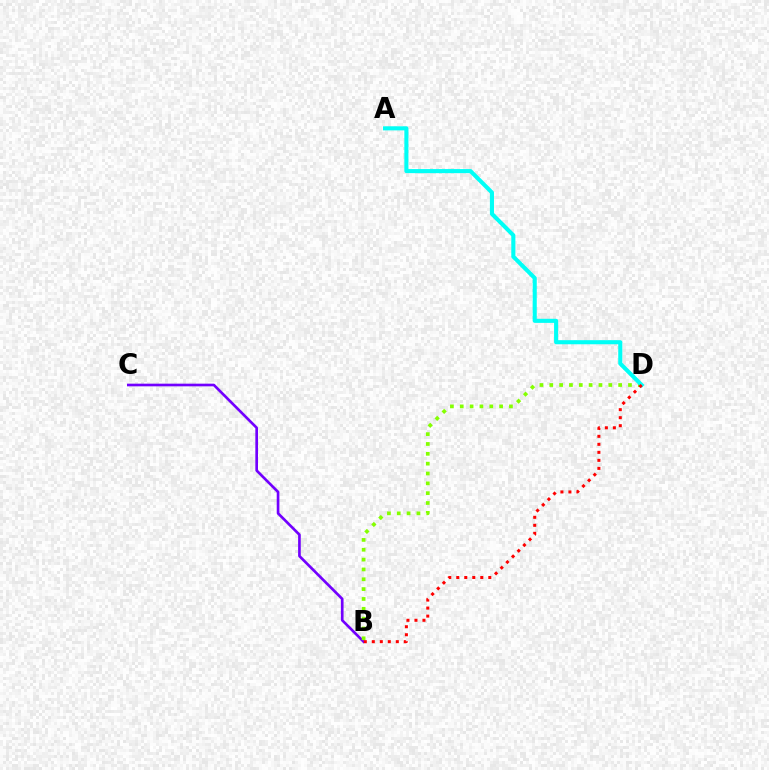{('B', 'C'): [{'color': '#7200ff', 'line_style': 'solid', 'thickness': 1.92}], ('B', 'D'): [{'color': '#84ff00', 'line_style': 'dotted', 'thickness': 2.67}, {'color': '#ff0000', 'line_style': 'dotted', 'thickness': 2.18}], ('A', 'D'): [{'color': '#00fff6', 'line_style': 'solid', 'thickness': 2.94}]}